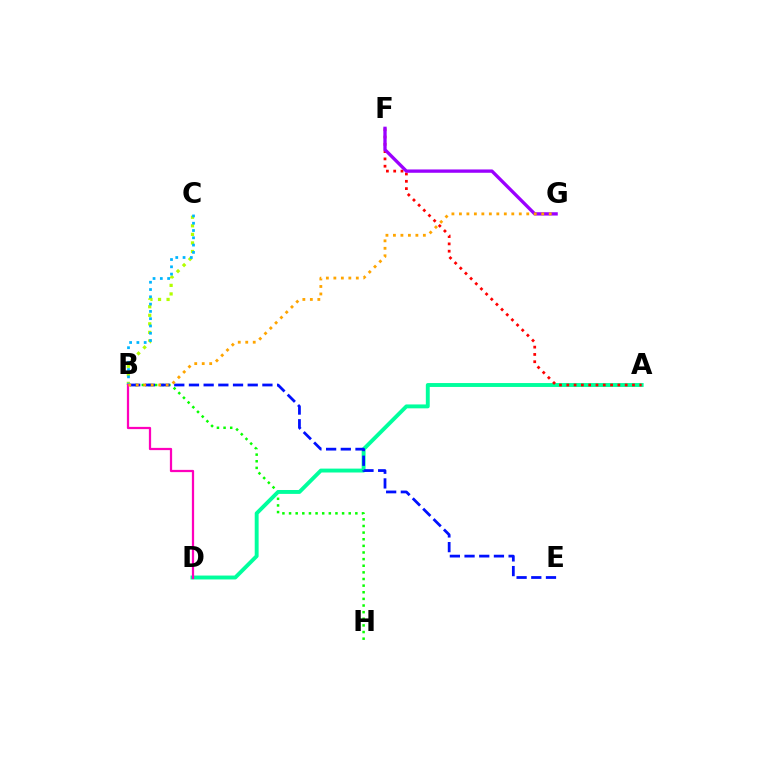{('B', 'H'): [{'color': '#08ff00', 'line_style': 'dotted', 'thickness': 1.8}], ('B', 'C'): [{'color': '#b3ff00', 'line_style': 'dotted', 'thickness': 2.32}, {'color': '#00b5ff', 'line_style': 'dotted', 'thickness': 1.98}], ('A', 'D'): [{'color': '#00ff9d', 'line_style': 'solid', 'thickness': 2.81}], ('A', 'F'): [{'color': '#ff0000', 'line_style': 'dotted', 'thickness': 1.98}], ('B', 'E'): [{'color': '#0010ff', 'line_style': 'dashed', 'thickness': 2.0}], ('F', 'G'): [{'color': '#9b00ff', 'line_style': 'solid', 'thickness': 2.39}], ('B', 'D'): [{'color': '#ff00bd', 'line_style': 'solid', 'thickness': 1.61}], ('B', 'G'): [{'color': '#ffa500', 'line_style': 'dotted', 'thickness': 2.03}]}